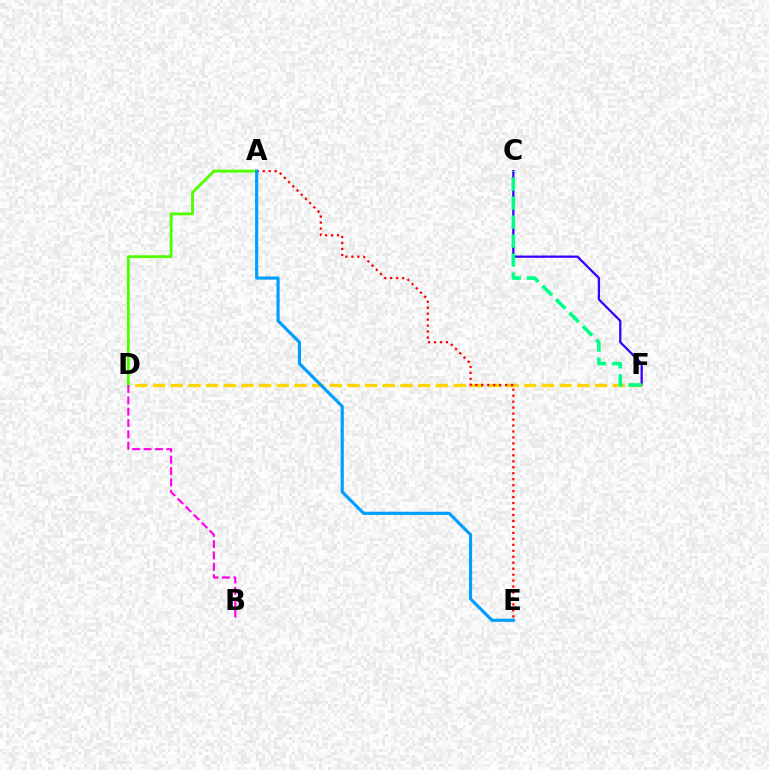{('C', 'F'): [{'color': '#3700ff', 'line_style': 'solid', 'thickness': 1.63}, {'color': '#00ff86', 'line_style': 'dashed', 'thickness': 2.58}], ('D', 'F'): [{'color': '#ffd500', 'line_style': 'dashed', 'thickness': 2.4}], ('A', 'D'): [{'color': '#4fff00', 'line_style': 'solid', 'thickness': 2.04}], ('A', 'E'): [{'color': '#ff0000', 'line_style': 'dotted', 'thickness': 1.62}, {'color': '#009eff', 'line_style': 'solid', 'thickness': 2.27}], ('B', 'D'): [{'color': '#ff00ed', 'line_style': 'dashed', 'thickness': 1.54}]}